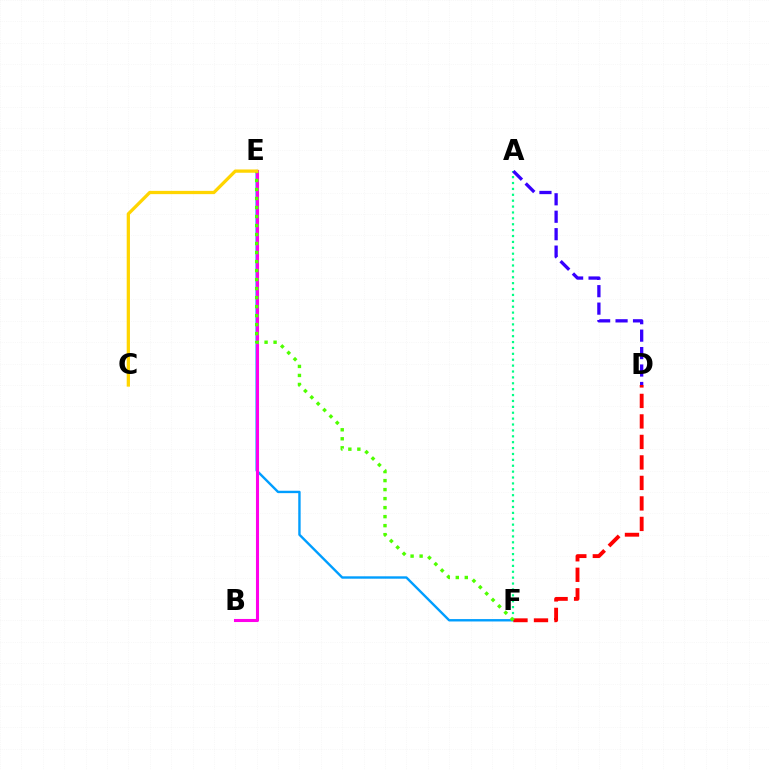{('E', 'F'): [{'color': '#009eff', 'line_style': 'solid', 'thickness': 1.72}, {'color': '#4fff00', 'line_style': 'dotted', 'thickness': 2.45}], ('B', 'E'): [{'color': '#ff00ed', 'line_style': 'solid', 'thickness': 2.22}], ('D', 'F'): [{'color': '#ff0000', 'line_style': 'dashed', 'thickness': 2.79}], ('A', 'F'): [{'color': '#00ff86', 'line_style': 'dotted', 'thickness': 1.6}], ('C', 'E'): [{'color': '#ffd500', 'line_style': 'solid', 'thickness': 2.35}], ('A', 'D'): [{'color': '#3700ff', 'line_style': 'dashed', 'thickness': 2.37}]}